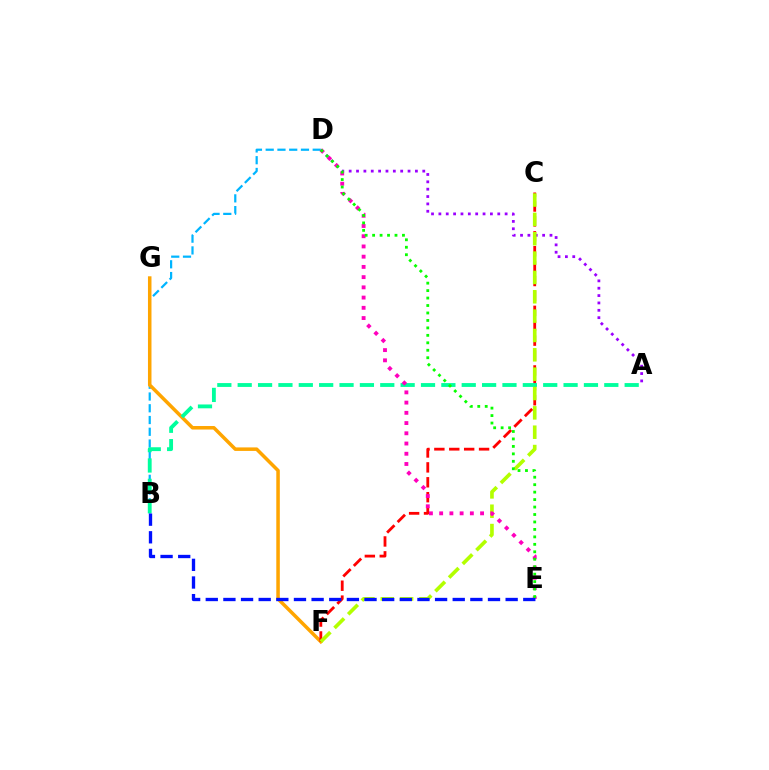{('B', 'D'): [{'color': '#00b5ff', 'line_style': 'dashed', 'thickness': 1.6}], ('F', 'G'): [{'color': '#ffa500', 'line_style': 'solid', 'thickness': 2.53}], ('C', 'F'): [{'color': '#ff0000', 'line_style': 'dashed', 'thickness': 2.02}, {'color': '#b3ff00', 'line_style': 'dashed', 'thickness': 2.63}], ('A', 'D'): [{'color': '#9b00ff', 'line_style': 'dotted', 'thickness': 2.0}], ('A', 'B'): [{'color': '#00ff9d', 'line_style': 'dashed', 'thickness': 2.77}], ('D', 'E'): [{'color': '#ff00bd', 'line_style': 'dotted', 'thickness': 2.78}, {'color': '#08ff00', 'line_style': 'dotted', 'thickness': 2.03}], ('B', 'E'): [{'color': '#0010ff', 'line_style': 'dashed', 'thickness': 2.4}]}